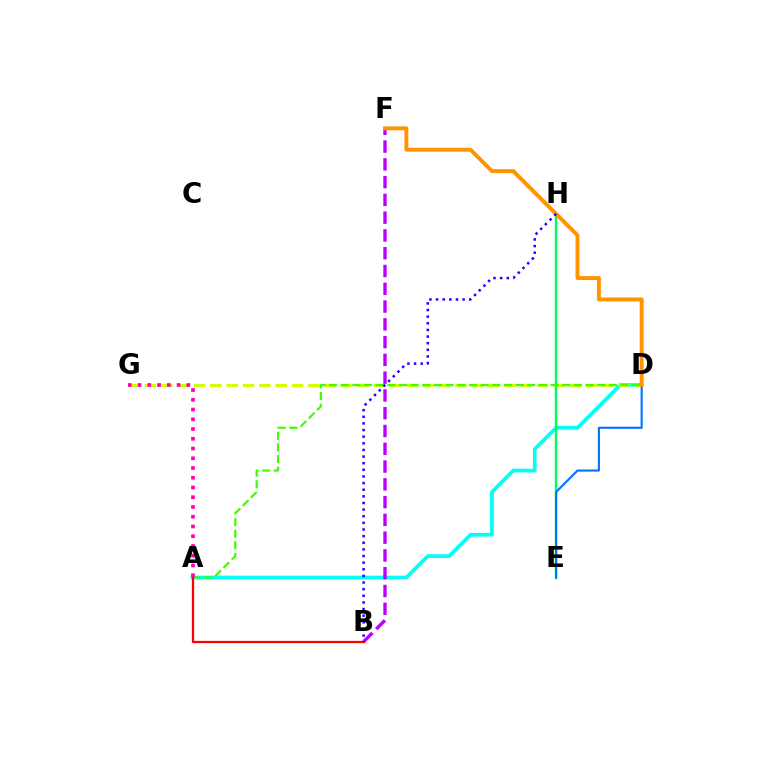{('A', 'D'): [{'color': '#00fff6', 'line_style': 'solid', 'thickness': 2.67}, {'color': '#3dff00', 'line_style': 'dashed', 'thickness': 1.58}], ('D', 'G'): [{'color': '#d1ff00', 'line_style': 'dashed', 'thickness': 2.22}], ('E', 'H'): [{'color': '#00ff5c', 'line_style': 'solid', 'thickness': 1.73}], ('B', 'F'): [{'color': '#b900ff', 'line_style': 'dashed', 'thickness': 2.42}], ('D', 'E'): [{'color': '#0074ff', 'line_style': 'solid', 'thickness': 1.54}], ('A', 'B'): [{'color': '#ff0000', 'line_style': 'solid', 'thickness': 1.62}], ('D', 'F'): [{'color': '#ff9400', 'line_style': 'solid', 'thickness': 2.83}], ('B', 'H'): [{'color': '#2500ff', 'line_style': 'dotted', 'thickness': 1.8}], ('A', 'G'): [{'color': '#ff00ac', 'line_style': 'dotted', 'thickness': 2.65}]}